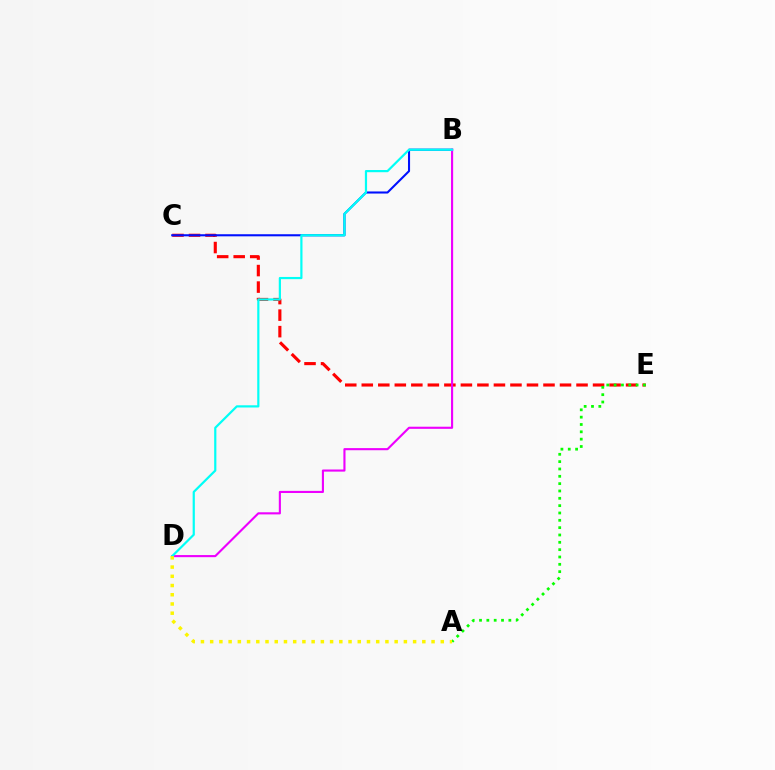{('C', 'E'): [{'color': '#ff0000', 'line_style': 'dashed', 'thickness': 2.24}], ('B', 'C'): [{'color': '#0010ff', 'line_style': 'solid', 'thickness': 1.5}], ('B', 'D'): [{'color': '#ee00ff', 'line_style': 'solid', 'thickness': 1.53}, {'color': '#00fff6', 'line_style': 'solid', 'thickness': 1.59}], ('A', 'E'): [{'color': '#08ff00', 'line_style': 'dotted', 'thickness': 1.99}], ('A', 'D'): [{'color': '#fcf500', 'line_style': 'dotted', 'thickness': 2.51}]}